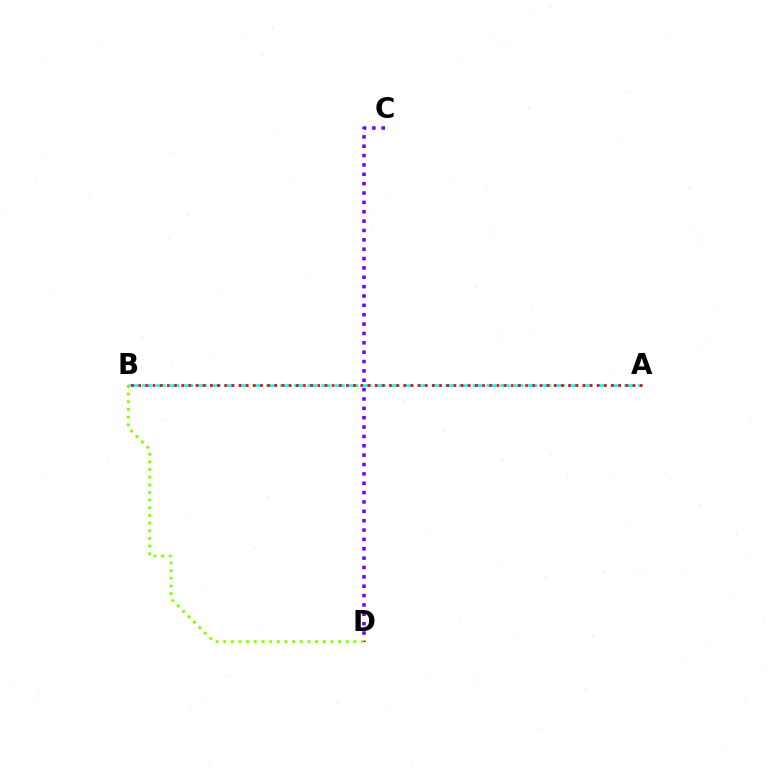{('A', 'B'): [{'color': '#00fff6', 'line_style': 'dashed', 'thickness': 1.87}, {'color': '#ff0000', 'line_style': 'dotted', 'thickness': 1.95}], ('C', 'D'): [{'color': '#7200ff', 'line_style': 'dotted', 'thickness': 2.54}], ('B', 'D'): [{'color': '#84ff00', 'line_style': 'dotted', 'thickness': 2.08}]}